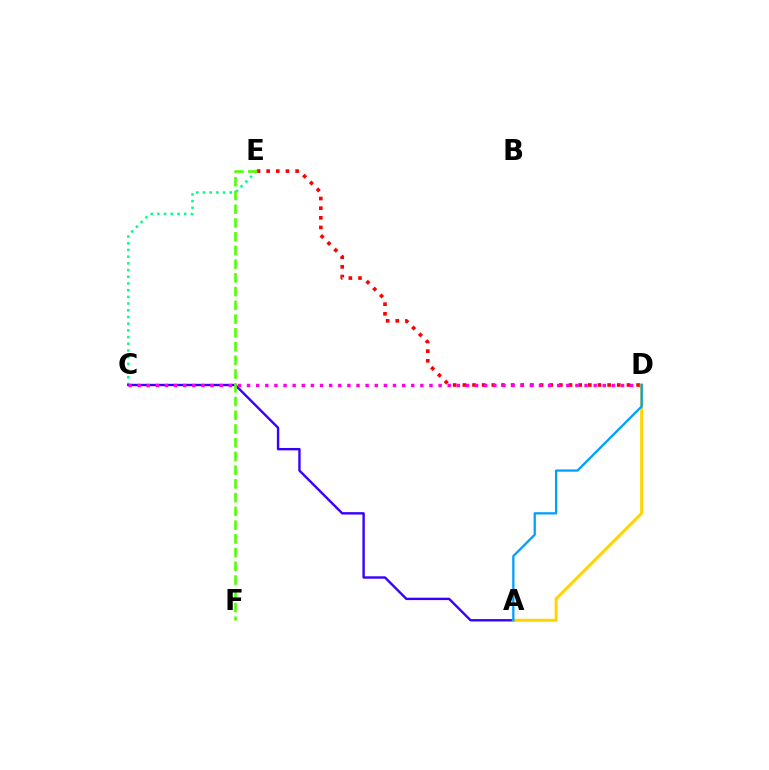{('C', 'E'): [{'color': '#00ff86', 'line_style': 'dotted', 'thickness': 1.82}], ('A', 'C'): [{'color': '#3700ff', 'line_style': 'solid', 'thickness': 1.72}], ('D', 'E'): [{'color': '#ff0000', 'line_style': 'dotted', 'thickness': 2.62}], ('C', 'D'): [{'color': '#ff00ed', 'line_style': 'dotted', 'thickness': 2.48}], ('A', 'D'): [{'color': '#ffd500', 'line_style': 'solid', 'thickness': 2.15}, {'color': '#009eff', 'line_style': 'solid', 'thickness': 1.63}], ('E', 'F'): [{'color': '#4fff00', 'line_style': 'dashed', 'thickness': 1.87}]}